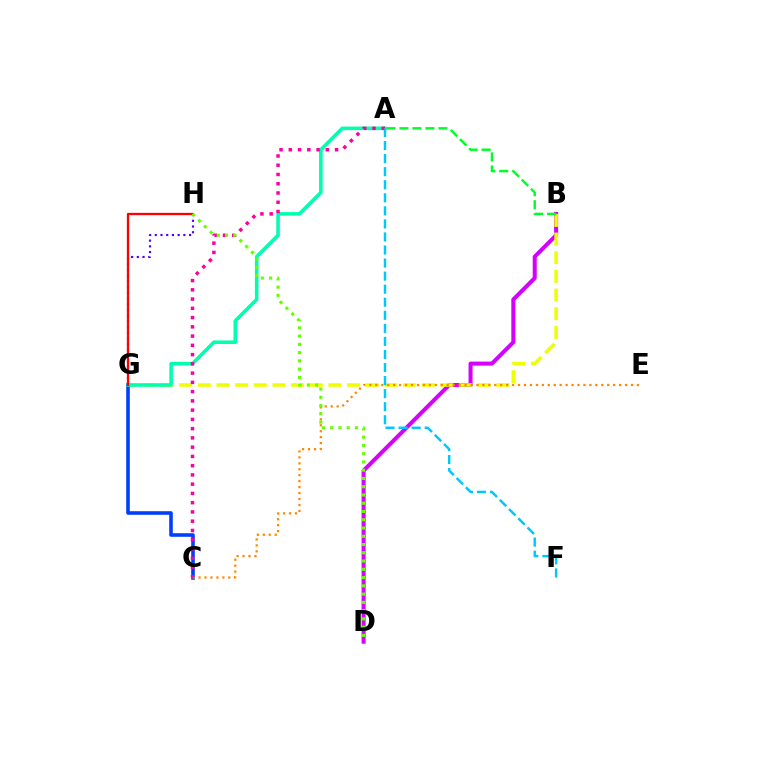{('B', 'D'): [{'color': '#d600ff', 'line_style': 'solid', 'thickness': 2.9}], ('G', 'H'): [{'color': '#4f00ff', 'line_style': 'dotted', 'thickness': 1.55}, {'color': '#ff0000', 'line_style': 'solid', 'thickness': 1.65}], ('B', 'G'): [{'color': '#eeff00', 'line_style': 'dashed', 'thickness': 2.54}], ('C', 'G'): [{'color': '#003fff', 'line_style': 'solid', 'thickness': 2.59}], ('C', 'E'): [{'color': '#ff8800', 'line_style': 'dotted', 'thickness': 1.62}], ('A', 'G'): [{'color': '#00ffaf', 'line_style': 'solid', 'thickness': 2.57}], ('A', 'B'): [{'color': '#00ff27', 'line_style': 'dashed', 'thickness': 1.77}], ('A', 'C'): [{'color': '#ff00a0', 'line_style': 'dotted', 'thickness': 2.51}], ('D', 'H'): [{'color': '#66ff00', 'line_style': 'dotted', 'thickness': 2.24}], ('A', 'F'): [{'color': '#00c7ff', 'line_style': 'dashed', 'thickness': 1.77}]}